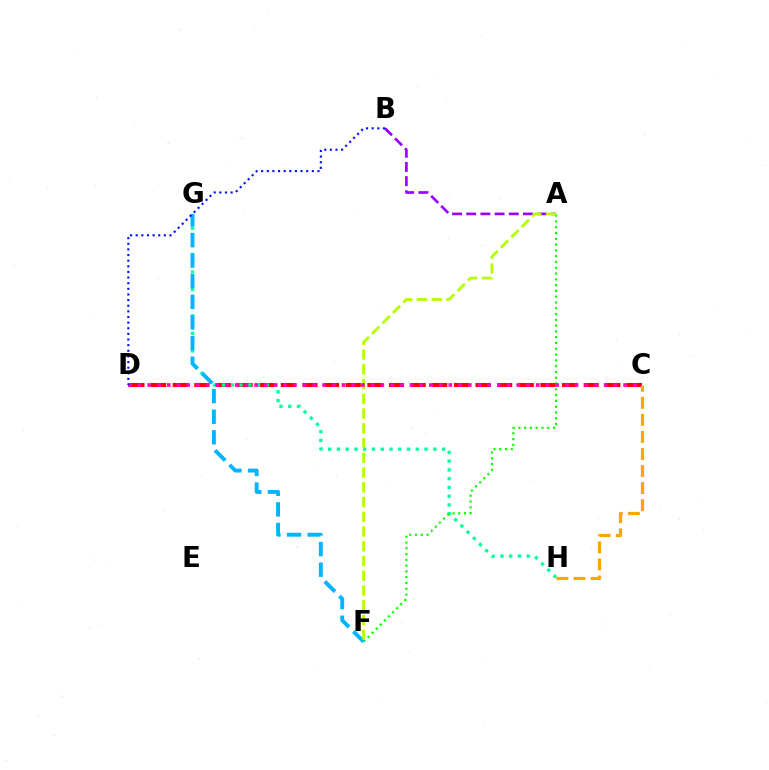{('C', 'D'): [{'color': '#ff0000', 'line_style': 'dashed', 'thickness': 2.94}, {'color': '#ff00bd', 'line_style': 'dotted', 'thickness': 2.64}], ('G', 'H'): [{'color': '#00ff9d', 'line_style': 'dotted', 'thickness': 2.38}], ('A', 'B'): [{'color': '#9b00ff', 'line_style': 'dashed', 'thickness': 1.93}], ('A', 'F'): [{'color': '#08ff00', 'line_style': 'dotted', 'thickness': 1.57}, {'color': '#b3ff00', 'line_style': 'dashed', 'thickness': 2.0}], ('F', 'G'): [{'color': '#00b5ff', 'line_style': 'dashed', 'thickness': 2.8}], ('C', 'H'): [{'color': '#ffa500', 'line_style': 'dashed', 'thickness': 2.32}], ('B', 'D'): [{'color': '#0010ff', 'line_style': 'dotted', 'thickness': 1.53}]}